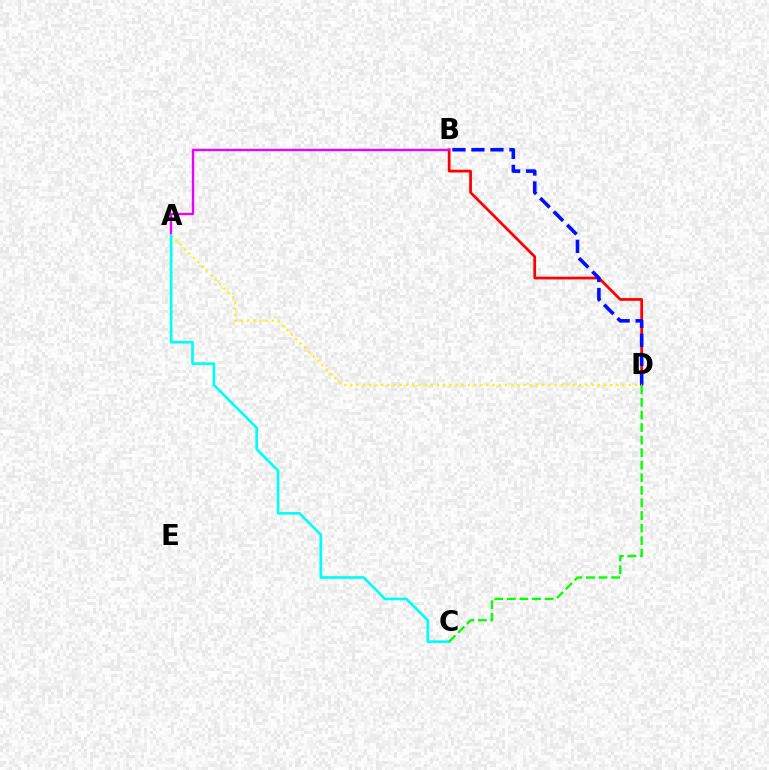{('B', 'D'): [{'color': '#ff0000', 'line_style': 'solid', 'thickness': 1.97}, {'color': '#0010ff', 'line_style': 'dashed', 'thickness': 2.58}], ('A', 'B'): [{'color': '#ee00ff', 'line_style': 'solid', 'thickness': 1.69}], ('A', 'D'): [{'color': '#fcf500', 'line_style': 'dotted', 'thickness': 1.68}], ('A', 'C'): [{'color': '#00fff6', 'line_style': 'solid', 'thickness': 1.93}], ('C', 'D'): [{'color': '#08ff00', 'line_style': 'dashed', 'thickness': 1.71}]}